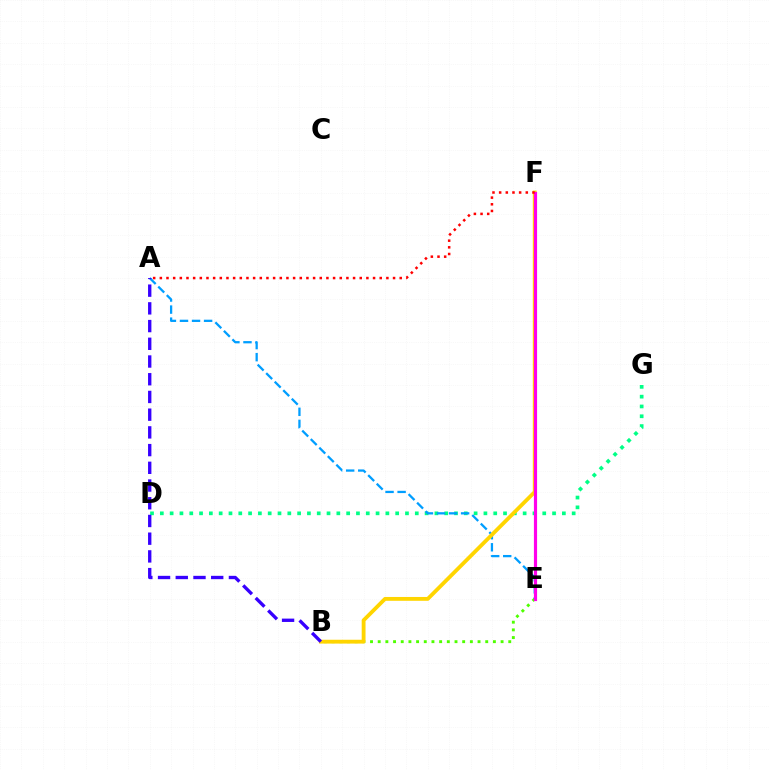{('D', 'G'): [{'color': '#00ff86', 'line_style': 'dotted', 'thickness': 2.66}], ('B', 'E'): [{'color': '#4fff00', 'line_style': 'dotted', 'thickness': 2.09}], ('A', 'E'): [{'color': '#009eff', 'line_style': 'dashed', 'thickness': 1.64}], ('B', 'F'): [{'color': '#ffd500', 'line_style': 'solid', 'thickness': 2.76}], ('A', 'B'): [{'color': '#3700ff', 'line_style': 'dashed', 'thickness': 2.41}], ('E', 'F'): [{'color': '#ff00ed', 'line_style': 'solid', 'thickness': 2.28}], ('A', 'F'): [{'color': '#ff0000', 'line_style': 'dotted', 'thickness': 1.81}]}